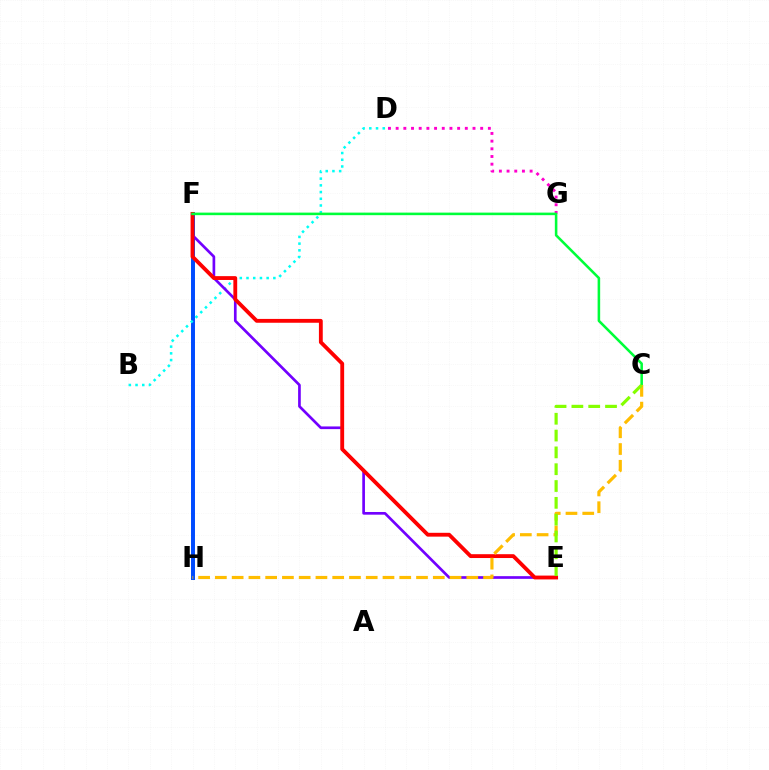{('D', 'G'): [{'color': '#ff00cf', 'line_style': 'dotted', 'thickness': 2.09}], ('F', 'H'): [{'color': '#004bff', 'line_style': 'solid', 'thickness': 2.85}], ('B', 'D'): [{'color': '#00fff6', 'line_style': 'dotted', 'thickness': 1.82}], ('E', 'F'): [{'color': '#7200ff', 'line_style': 'solid', 'thickness': 1.93}, {'color': '#ff0000', 'line_style': 'solid', 'thickness': 2.76}], ('C', 'F'): [{'color': '#00ff39', 'line_style': 'solid', 'thickness': 1.84}], ('C', 'H'): [{'color': '#ffbd00', 'line_style': 'dashed', 'thickness': 2.28}], ('C', 'E'): [{'color': '#84ff00', 'line_style': 'dashed', 'thickness': 2.28}]}